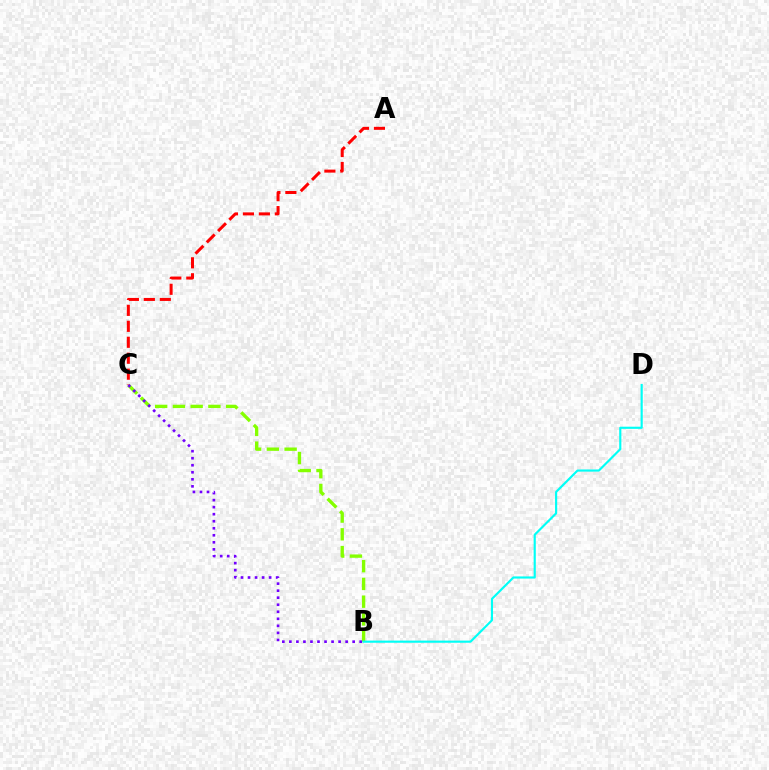{('B', 'C'): [{'color': '#84ff00', 'line_style': 'dashed', 'thickness': 2.41}, {'color': '#7200ff', 'line_style': 'dotted', 'thickness': 1.91}], ('A', 'C'): [{'color': '#ff0000', 'line_style': 'dashed', 'thickness': 2.17}], ('B', 'D'): [{'color': '#00fff6', 'line_style': 'solid', 'thickness': 1.55}]}